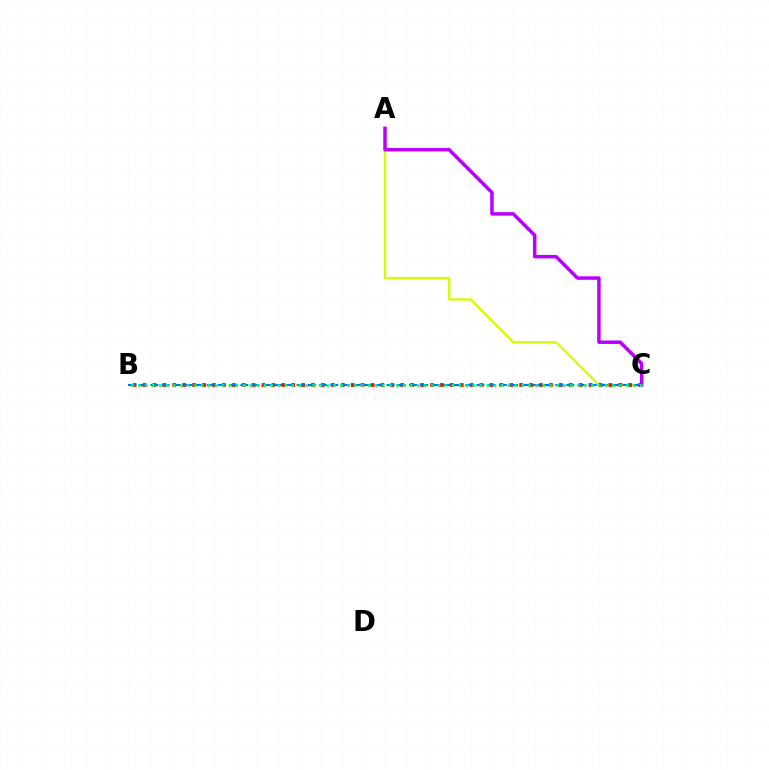{('A', 'C'): [{'color': '#d1ff00', 'line_style': 'solid', 'thickness': 1.68}, {'color': '#b900ff', 'line_style': 'solid', 'thickness': 2.51}], ('B', 'C'): [{'color': '#ff0000', 'line_style': 'dotted', 'thickness': 2.69}, {'color': '#0074ff', 'line_style': 'dashed', 'thickness': 1.53}, {'color': '#00ff5c', 'line_style': 'dotted', 'thickness': 1.89}]}